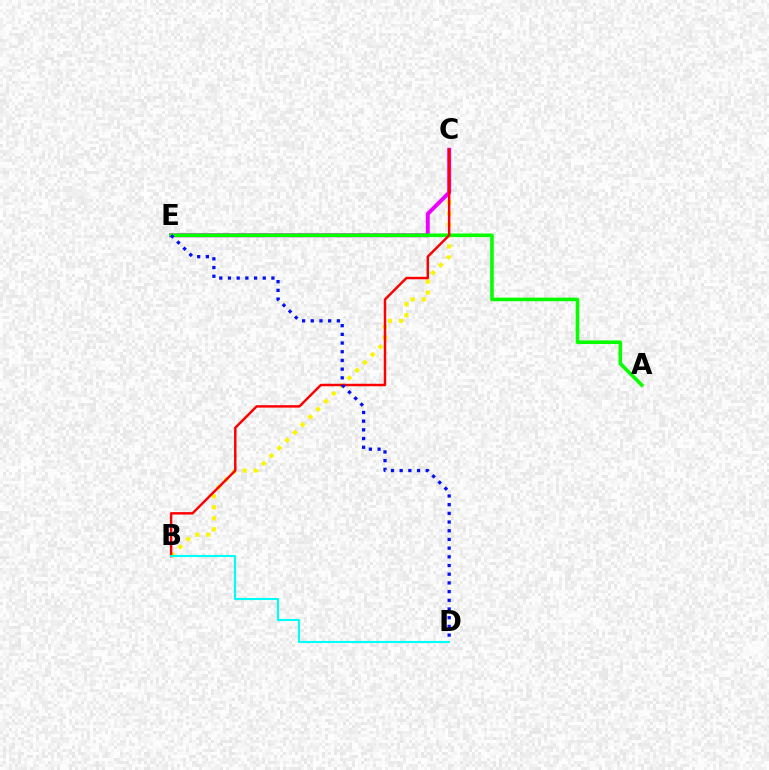{('B', 'C'): [{'color': '#fcf500', 'line_style': 'dotted', 'thickness': 2.99}, {'color': '#ff0000', 'line_style': 'solid', 'thickness': 1.77}], ('C', 'E'): [{'color': '#ee00ff', 'line_style': 'solid', 'thickness': 2.83}], ('A', 'E'): [{'color': '#08ff00', 'line_style': 'solid', 'thickness': 2.61}], ('B', 'D'): [{'color': '#00fff6', 'line_style': 'solid', 'thickness': 1.52}], ('D', 'E'): [{'color': '#0010ff', 'line_style': 'dotted', 'thickness': 2.36}]}